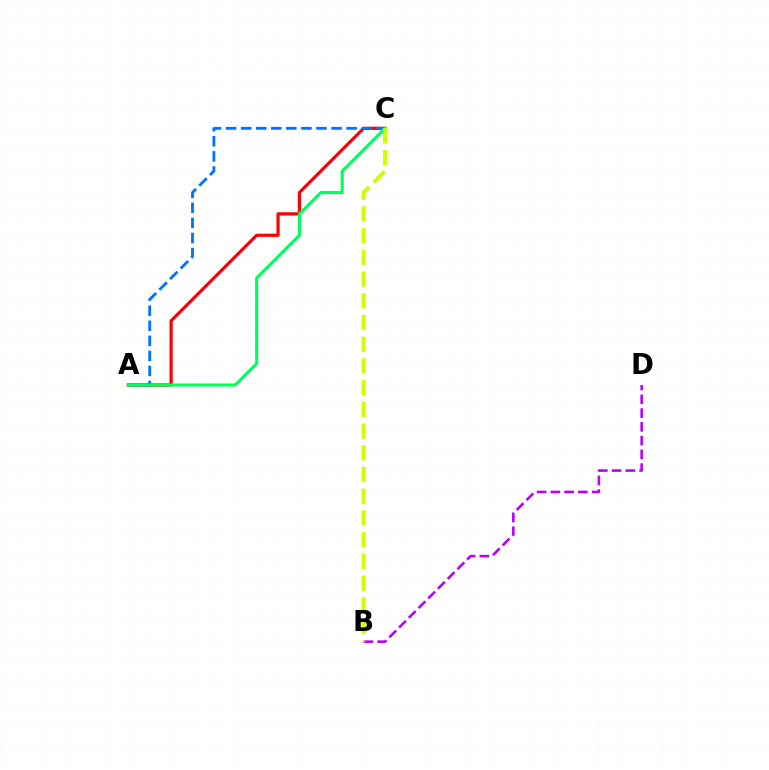{('B', 'D'): [{'color': '#b900ff', 'line_style': 'dashed', 'thickness': 1.87}], ('A', 'C'): [{'color': '#ff0000', 'line_style': 'solid', 'thickness': 2.29}, {'color': '#0074ff', 'line_style': 'dashed', 'thickness': 2.05}, {'color': '#00ff5c', 'line_style': 'solid', 'thickness': 2.22}], ('B', 'C'): [{'color': '#d1ff00', 'line_style': 'dashed', 'thickness': 2.95}]}